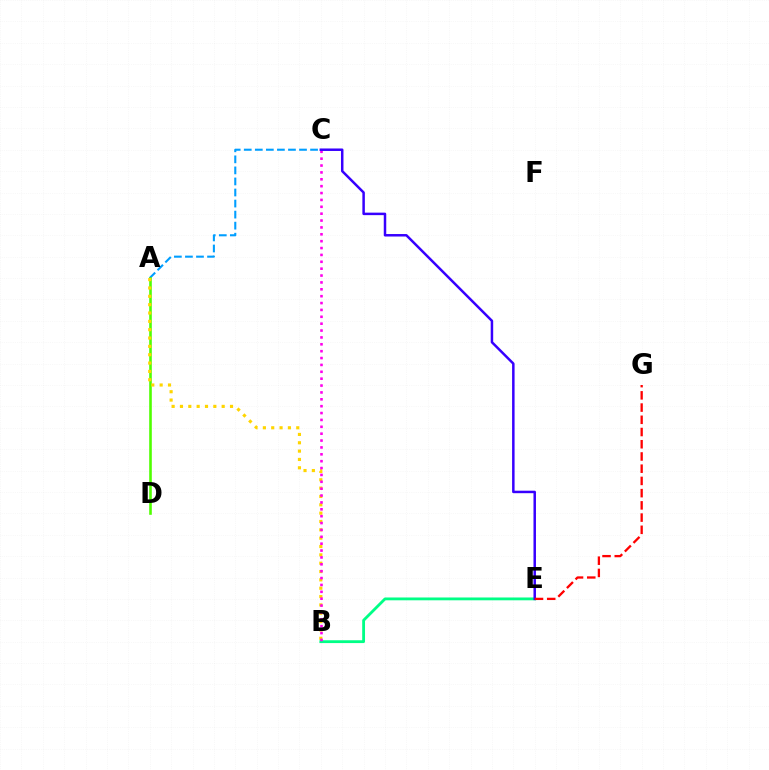{('A', 'C'): [{'color': '#009eff', 'line_style': 'dashed', 'thickness': 1.5}], ('B', 'E'): [{'color': '#00ff86', 'line_style': 'solid', 'thickness': 2.03}], ('A', 'D'): [{'color': '#4fff00', 'line_style': 'solid', 'thickness': 1.87}], ('A', 'B'): [{'color': '#ffd500', 'line_style': 'dotted', 'thickness': 2.27}], ('B', 'C'): [{'color': '#ff00ed', 'line_style': 'dotted', 'thickness': 1.87}], ('C', 'E'): [{'color': '#3700ff', 'line_style': 'solid', 'thickness': 1.8}], ('E', 'G'): [{'color': '#ff0000', 'line_style': 'dashed', 'thickness': 1.66}]}